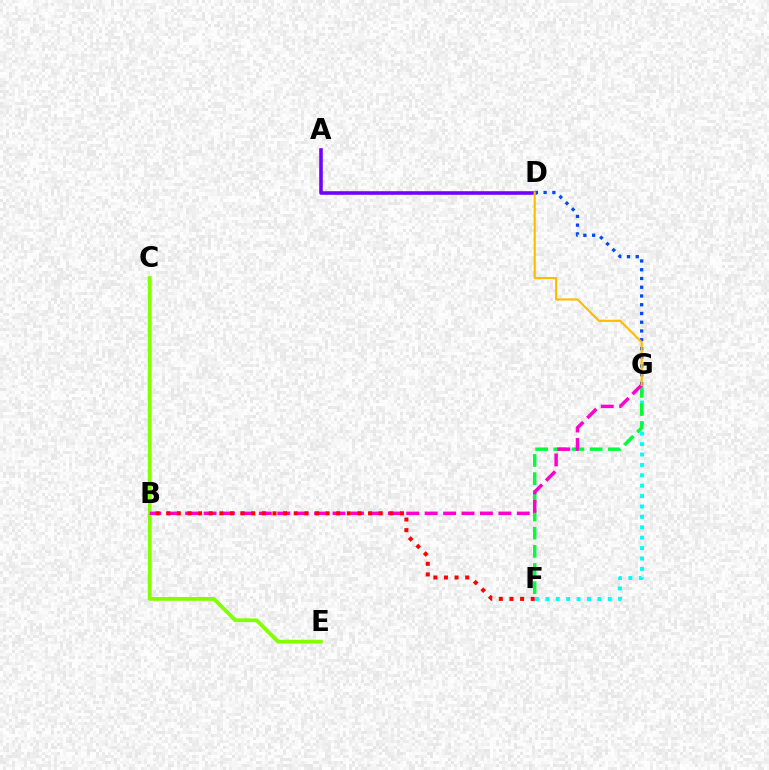{('F', 'G'): [{'color': '#00fff6', 'line_style': 'dotted', 'thickness': 2.83}, {'color': '#00ff39', 'line_style': 'dashed', 'thickness': 2.47}], ('A', 'D'): [{'color': '#7200ff', 'line_style': 'solid', 'thickness': 2.57}], ('D', 'G'): [{'color': '#004bff', 'line_style': 'dotted', 'thickness': 2.38}, {'color': '#ffbd00', 'line_style': 'solid', 'thickness': 1.54}], ('C', 'E'): [{'color': '#84ff00', 'line_style': 'solid', 'thickness': 2.74}], ('B', 'G'): [{'color': '#ff00cf', 'line_style': 'dashed', 'thickness': 2.5}], ('B', 'F'): [{'color': '#ff0000', 'line_style': 'dotted', 'thickness': 2.89}]}